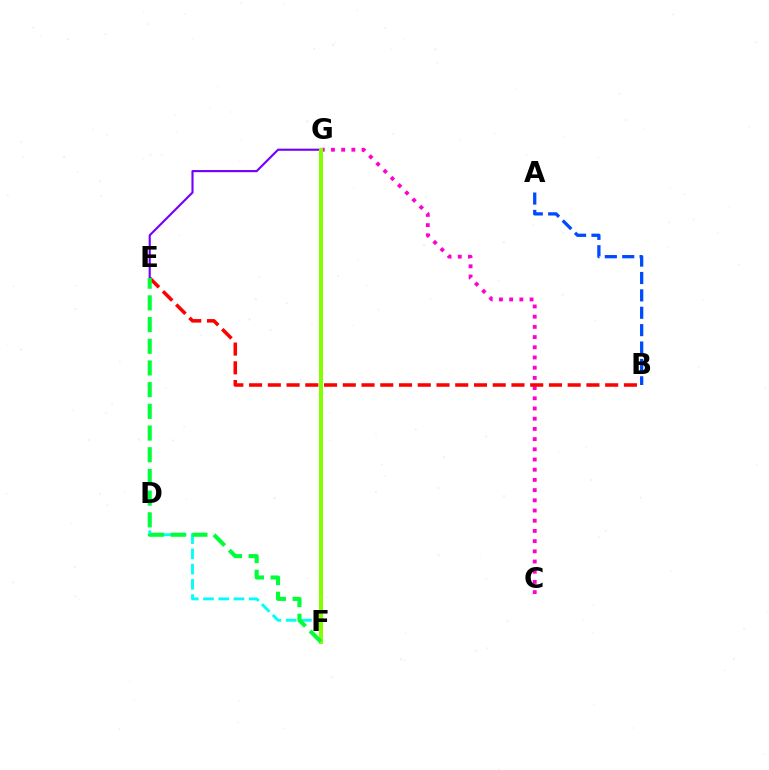{('D', 'F'): [{'color': '#00fff6', 'line_style': 'dashed', 'thickness': 2.07}], ('A', 'B'): [{'color': '#004bff', 'line_style': 'dashed', 'thickness': 2.36}], ('F', 'G'): [{'color': '#ffbd00', 'line_style': 'dashed', 'thickness': 2.71}, {'color': '#84ff00', 'line_style': 'solid', 'thickness': 2.87}], ('C', 'G'): [{'color': '#ff00cf', 'line_style': 'dotted', 'thickness': 2.77}], ('B', 'E'): [{'color': '#ff0000', 'line_style': 'dashed', 'thickness': 2.55}], ('E', 'G'): [{'color': '#7200ff', 'line_style': 'solid', 'thickness': 1.53}], ('E', 'F'): [{'color': '#00ff39', 'line_style': 'dashed', 'thickness': 2.95}]}